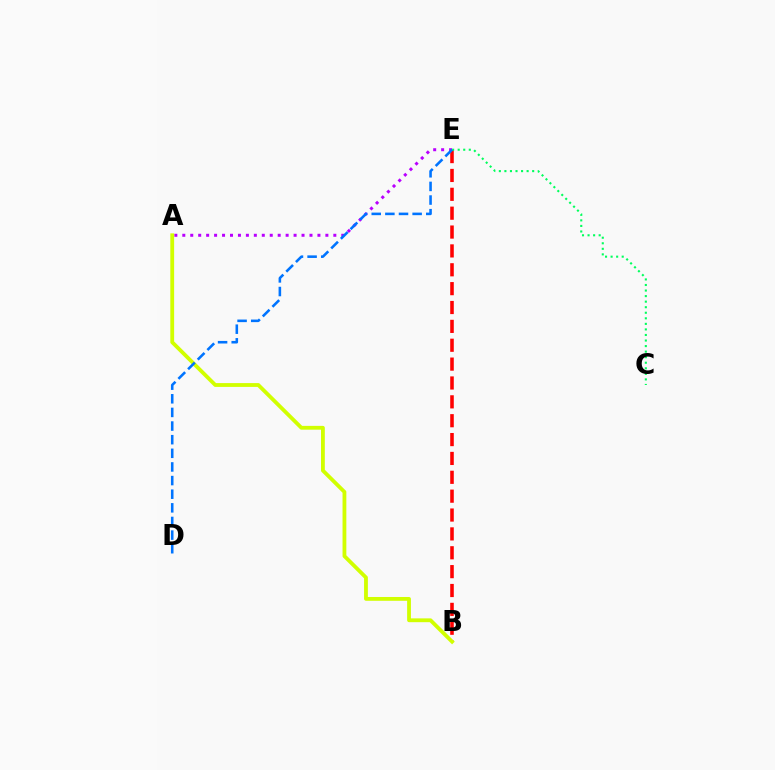{('A', 'E'): [{'color': '#b900ff', 'line_style': 'dotted', 'thickness': 2.16}], ('B', 'E'): [{'color': '#ff0000', 'line_style': 'dashed', 'thickness': 2.56}], ('C', 'E'): [{'color': '#00ff5c', 'line_style': 'dotted', 'thickness': 1.51}], ('A', 'B'): [{'color': '#d1ff00', 'line_style': 'solid', 'thickness': 2.74}], ('D', 'E'): [{'color': '#0074ff', 'line_style': 'dashed', 'thickness': 1.85}]}